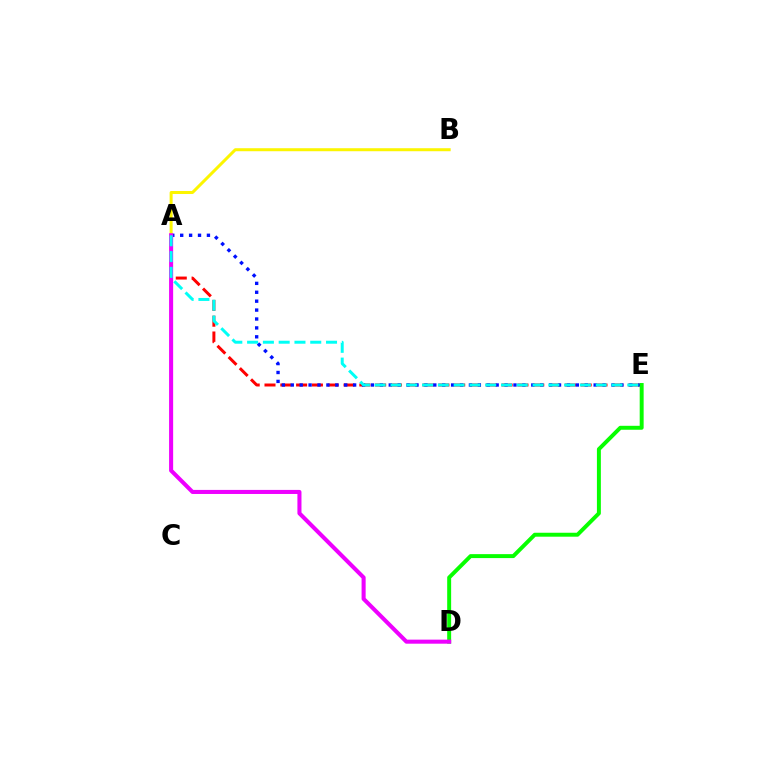{('A', 'E'): [{'color': '#ff0000', 'line_style': 'dashed', 'thickness': 2.15}, {'color': '#0010ff', 'line_style': 'dotted', 'thickness': 2.42}, {'color': '#00fff6', 'line_style': 'dashed', 'thickness': 2.14}], ('D', 'E'): [{'color': '#08ff00', 'line_style': 'solid', 'thickness': 2.84}], ('A', 'B'): [{'color': '#fcf500', 'line_style': 'solid', 'thickness': 2.16}], ('A', 'D'): [{'color': '#ee00ff', 'line_style': 'solid', 'thickness': 2.92}]}